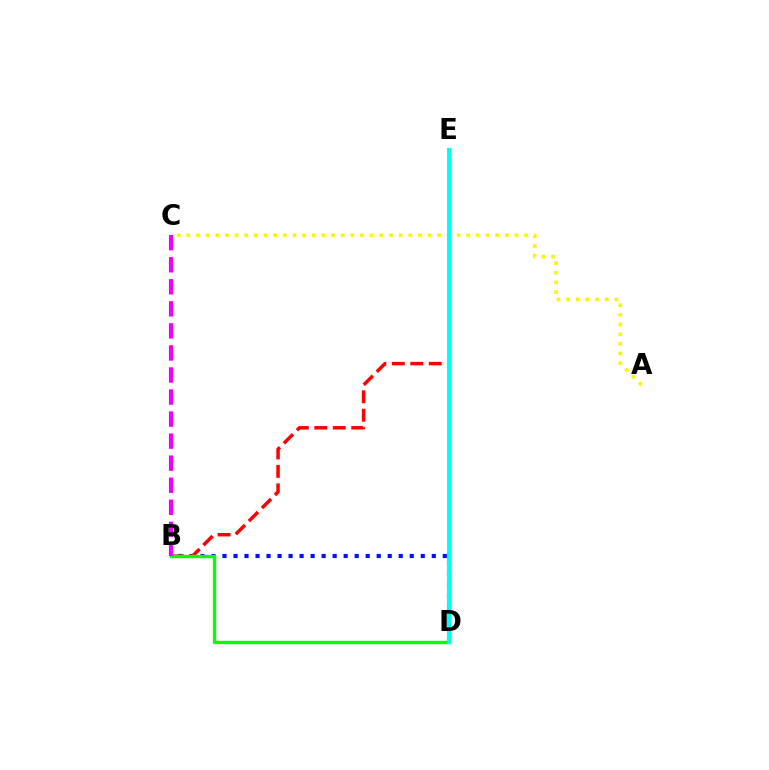{('B', 'D'): [{'color': '#0010ff', 'line_style': 'dotted', 'thickness': 2.99}, {'color': '#08ff00', 'line_style': 'solid', 'thickness': 2.41}], ('A', 'C'): [{'color': '#fcf500', 'line_style': 'dotted', 'thickness': 2.62}], ('B', 'E'): [{'color': '#ff0000', 'line_style': 'dashed', 'thickness': 2.51}], ('B', 'C'): [{'color': '#ee00ff', 'line_style': 'dashed', 'thickness': 3.0}], ('D', 'E'): [{'color': '#00fff6', 'line_style': 'solid', 'thickness': 2.9}]}